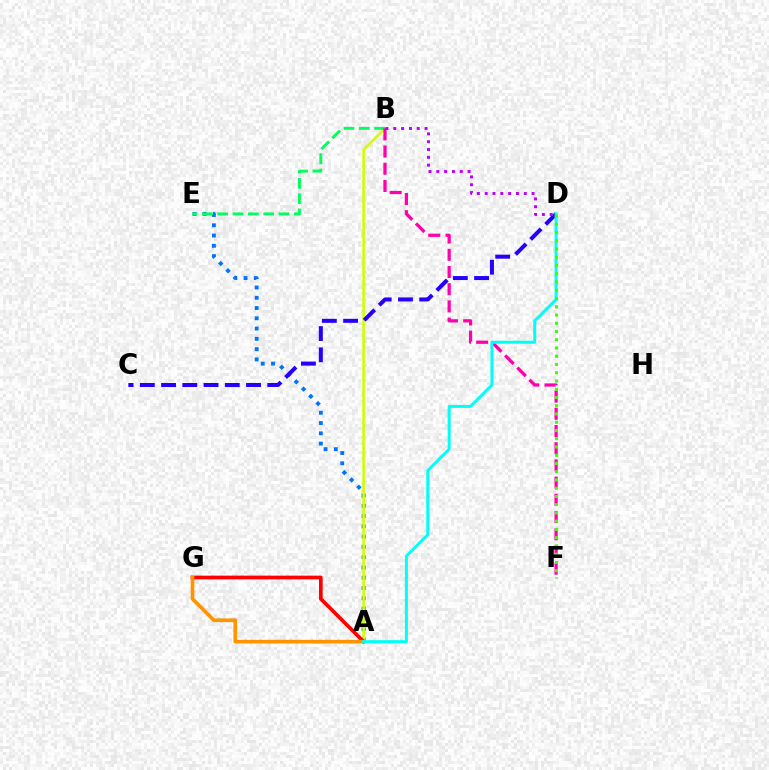{('A', 'E'): [{'color': '#0074ff', 'line_style': 'dotted', 'thickness': 2.79}], ('A', 'B'): [{'color': '#d1ff00', 'line_style': 'solid', 'thickness': 1.88}], ('B', 'E'): [{'color': '#00ff5c', 'line_style': 'dashed', 'thickness': 2.08}], ('A', 'G'): [{'color': '#ff0000', 'line_style': 'solid', 'thickness': 2.66}, {'color': '#ff9400', 'line_style': 'solid', 'thickness': 2.63}], ('B', 'F'): [{'color': '#ff00ac', 'line_style': 'dashed', 'thickness': 2.34}], ('C', 'D'): [{'color': '#2500ff', 'line_style': 'dashed', 'thickness': 2.89}], ('A', 'D'): [{'color': '#00fff6', 'line_style': 'solid', 'thickness': 2.16}], ('D', 'F'): [{'color': '#3dff00', 'line_style': 'dotted', 'thickness': 2.24}], ('B', 'D'): [{'color': '#b900ff', 'line_style': 'dotted', 'thickness': 2.12}]}